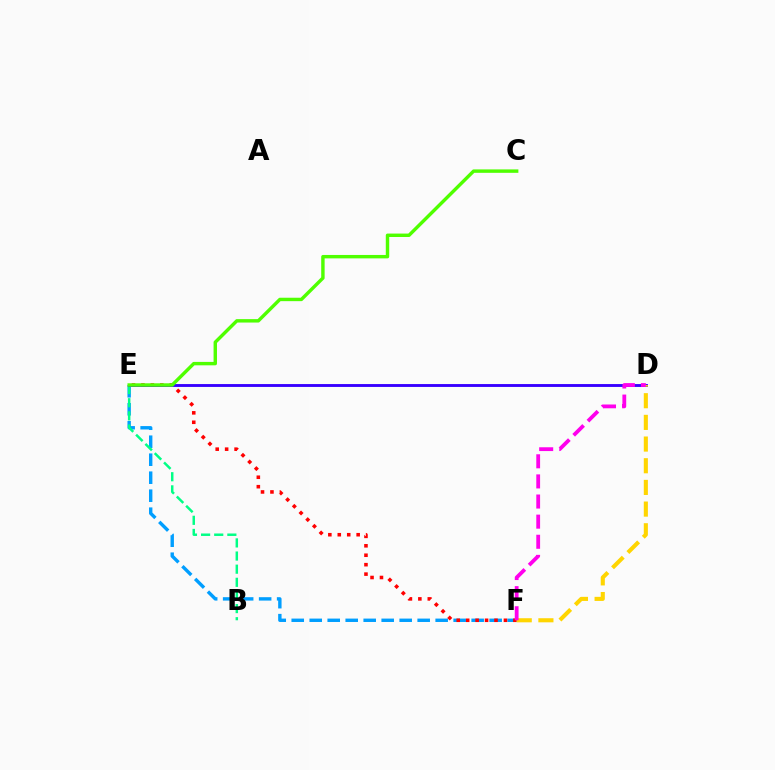{('E', 'F'): [{'color': '#009eff', 'line_style': 'dashed', 'thickness': 2.44}, {'color': '#ff0000', 'line_style': 'dotted', 'thickness': 2.57}], ('B', 'E'): [{'color': '#00ff86', 'line_style': 'dashed', 'thickness': 1.78}], ('D', 'E'): [{'color': '#3700ff', 'line_style': 'solid', 'thickness': 2.07}], ('D', 'F'): [{'color': '#ffd500', 'line_style': 'dashed', 'thickness': 2.94}, {'color': '#ff00ed', 'line_style': 'dashed', 'thickness': 2.73}], ('C', 'E'): [{'color': '#4fff00', 'line_style': 'solid', 'thickness': 2.46}]}